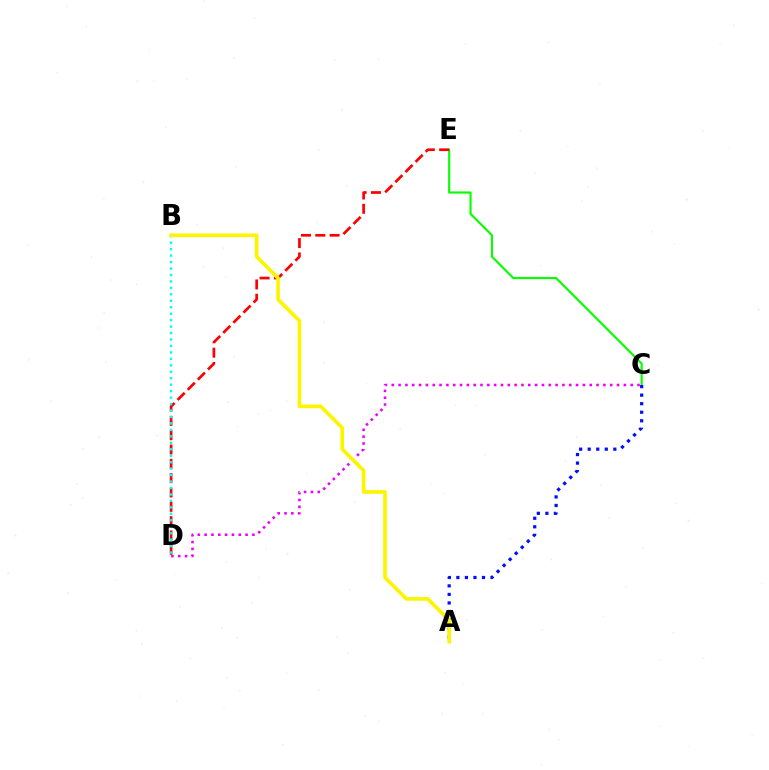{('C', 'E'): [{'color': '#08ff00', 'line_style': 'solid', 'thickness': 1.55}], ('A', 'C'): [{'color': '#0010ff', 'line_style': 'dotted', 'thickness': 2.32}], ('C', 'D'): [{'color': '#ee00ff', 'line_style': 'dotted', 'thickness': 1.85}], ('D', 'E'): [{'color': '#ff0000', 'line_style': 'dashed', 'thickness': 1.95}], ('B', 'D'): [{'color': '#00fff6', 'line_style': 'dotted', 'thickness': 1.75}], ('A', 'B'): [{'color': '#fcf500', 'line_style': 'solid', 'thickness': 2.64}]}